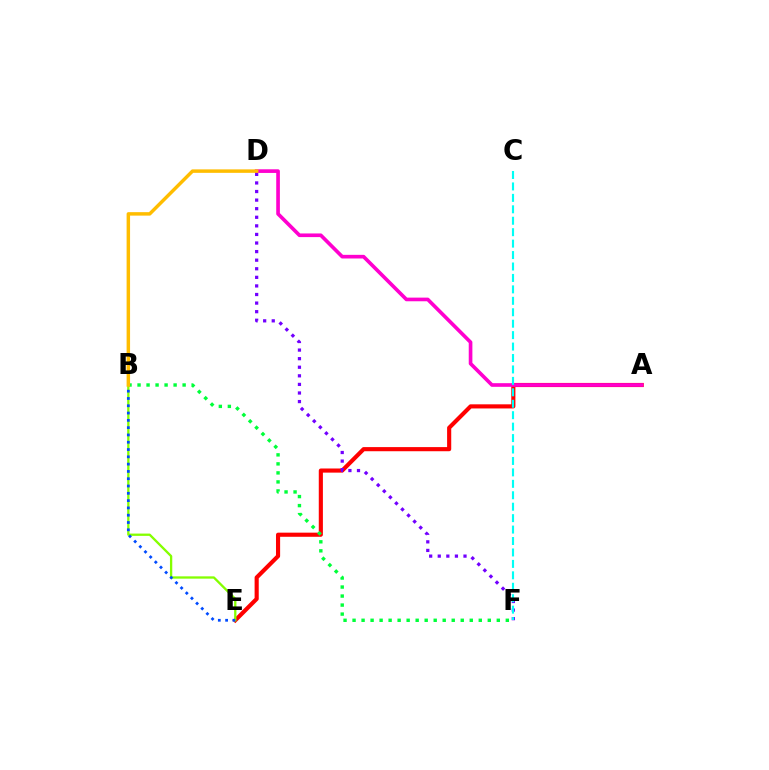{('A', 'E'): [{'color': '#ff0000', 'line_style': 'solid', 'thickness': 2.97}], ('B', 'F'): [{'color': '#00ff39', 'line_style': 'dotted', 'thickness': 2.45}], ('B', 'E'): [{'color': '#84ff00', 'line_style': 'solid', 'thickness': 1.66}, {'color': '#004bff', 'line_style': 'dotted', 'thickness': 1.98}], ('D', 'F'): [{'color': '#7200ff', 'line_style': 'dotted', 'thickness': 2.33}], ('A', 'D'): [{'color': '#ff00cf', 'line_style': 'solid', 'thickness': 2.63}], ('B', 'D'): [{'color': '#ffbd00', 'line_style': 'solid', 'thickness': 2.49}], ('C', 'F'): [{'color': '#00fff6', 'line_style': 'dashed', 'thickness': 1.55}]}